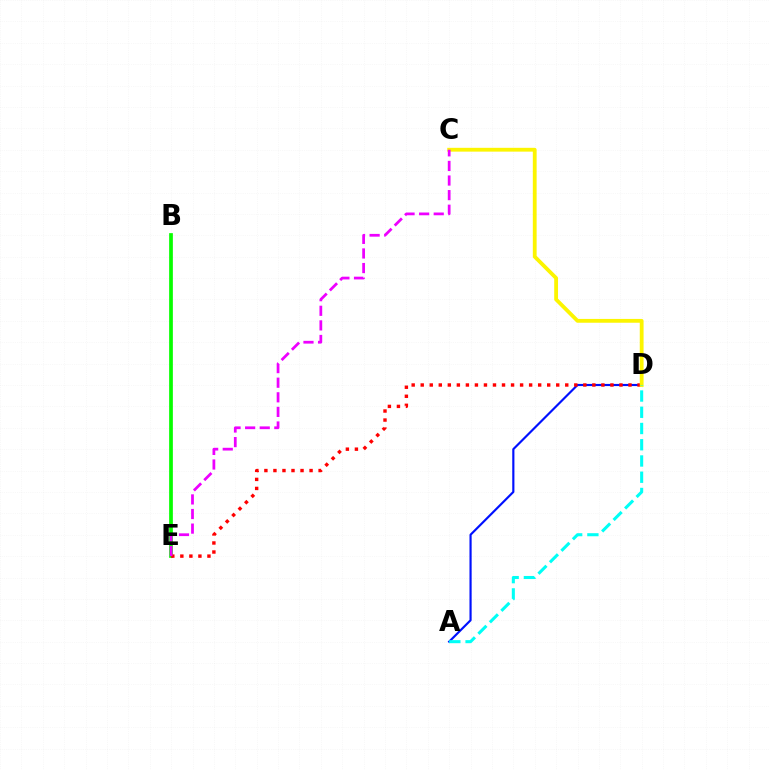{('A', 'D'): [{'color': '#0010ff', 'line_style': 'solid', 'thickness': 1.55}, {'color': '#00fff6', 'line_style': 'dashed', 'thickness': 2.21}], ('B', 'E'): [{'color': '#08ff00', 'line_style': 'solid', 'thickness': 2.68}], ('D', 'E'): [{'color': '#ff0000', 'line_style': 'dotted', 'thickness': 2.45}], ('C', 'D'): [{'color': '#fcf500', 'line_style': 'solid', 'thickness': 2.74}], ('C', 'E'): [{'color': '#ee00ff', 'line_style': 'dashed', 'thickness': 1.98}]}